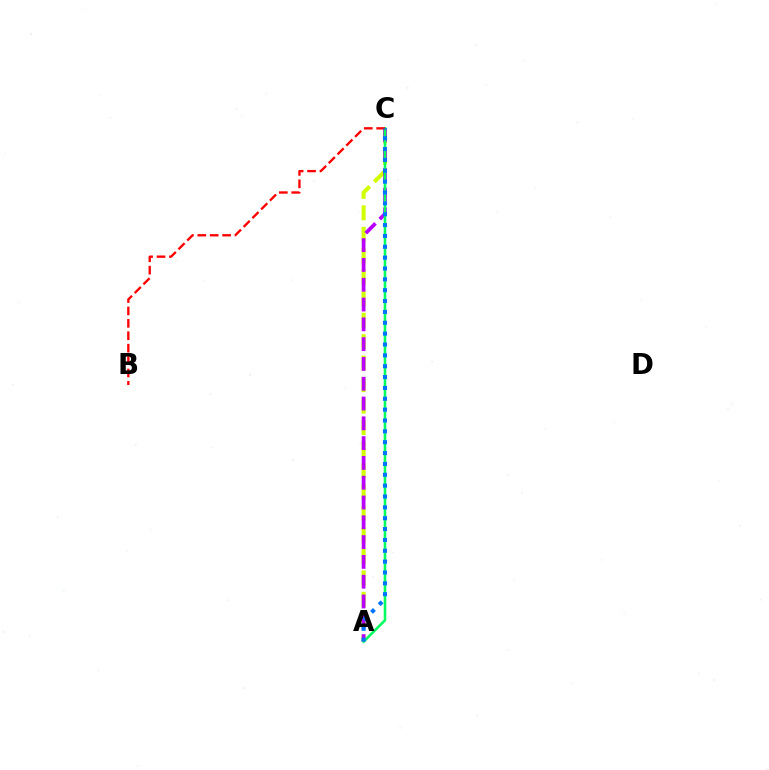{('A', 'C'): [{'color': '#d1ff00', 'line_style': 'dashed', 'thickness': 2.92}, {'color': '#b900ff', 'line_style': 'dashed', 'thickness': 2.69}, {'color': '#00ff5c', 'line_style': 'solid', 'thickness': 1.84}, {'color': '#0074ff', 'line_style': 'dotted', 'thickness': 2.95}], ('B', 'C'): [{'color': '#ff0000', 'line_style': 'dashed', 'thickness': 1.69}]}